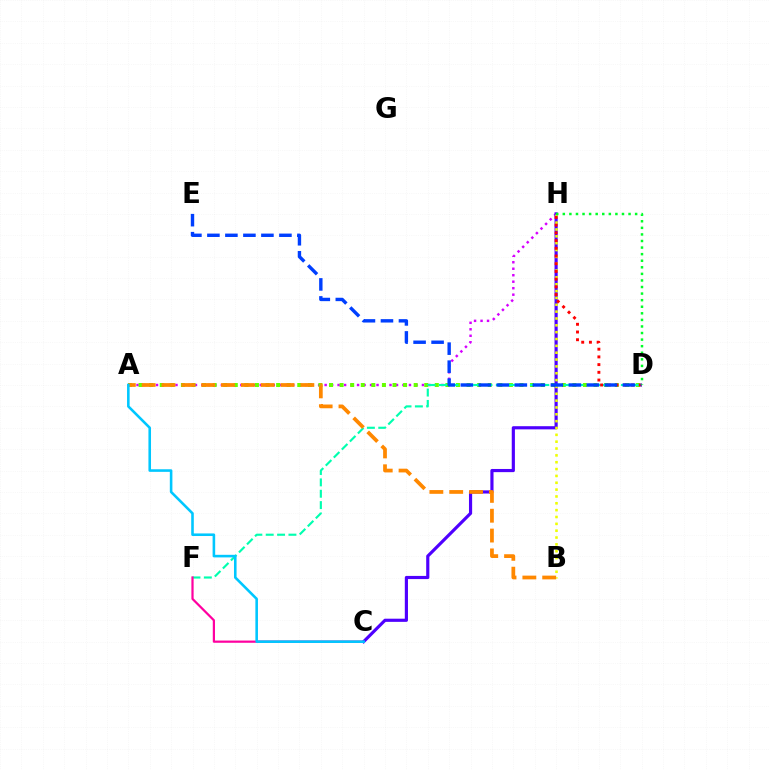{('A', 'H'): [{'color': '#d600ff', 'line_style': 'dotted', 'thickness': 1.76}], ('A', 'D'): [{'color': '#66ff00', 'line_style': 'dotted', 'thickness': 2.87}], ('D', 'F'): [{'color': '#00ffaf', 'line_style': 'dashed', 'thickness': 1.54}], ('C', 'F'): [{'color': '#ff00a0', 'line_style': 'solid', 'thickness': 1.59}], ('C', 'H'): [{'color': '#4f00ff', 'line_style': 'solid', 'thickness': 2.28}], ('B', 'H'): [{'color': '#eeff00', 'line_style': 'dotted', 'thickness': 1.86}], ('A', 'B'): [{'color': '#ff8800', 'line_style': 'dashed', 'thickness': 2.69}], ('A', 'C'): [{'color': '#00c7ff', 'line_style': 'solid', 'thickness': 1.86}], ('D', 'H'): [{'color': '#ff0000', 'line_style': 'dotted', 'thickness': 2.1}, {'color': '#00ff27', 'line_style': 'dotted', 'thickness': 1.79}], ('D', 'E'): [{'color': '#003fff', 'line_style': 'dashed', 'thickness': 2.45}]}